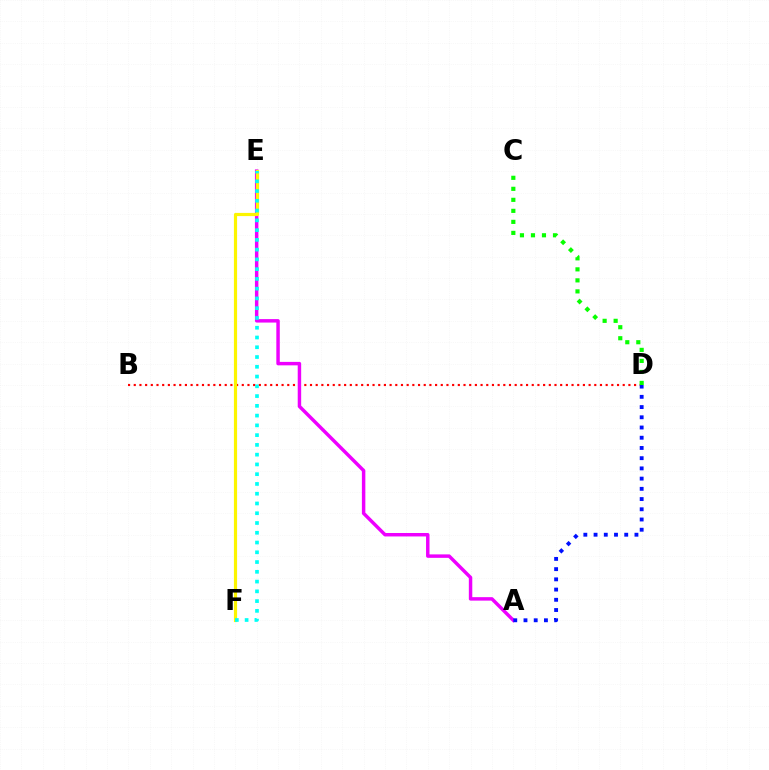{('B', 'D'): [{'color': '#ff0000', 'line_style': 'dotted', 'thickness': 1.54}], ('C', 'D'): [{'color': '#08ff00', 'line_style': 'dotted', 'thickness': 2.99}], ('A', 'E'): [{'color': '#ee00ff', 'line_style': 'solid', 'thickness': 2.49}], ('E', 'F'): [{'color': '#fcf500', 'line_style': 'solid', 'thickness': 2.29}, {'color': '#00fff6', 'line_style': 'dotted', 'thickness': 2.65}], ('A', 'D'): [{'color': '#0010ff', 'line_style': 'dotted', 'thickness': 2.78}]}